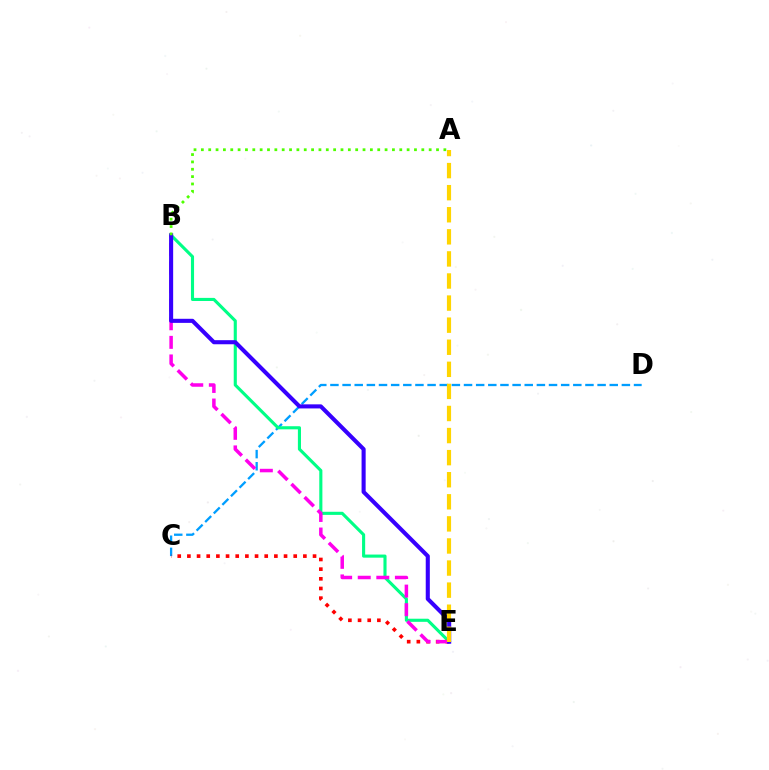{('C', 'D'): [{'color': '#009eff', 'line_style': 'dashed', 'thickness': 1.65}], ('B', 'E'): [{'color': '#00ff86', 'line_style': 'solid', 'thickness': 2.24}, {'color': '#ff00ed', 'line_style': 'dashed', 'thickness': 2.52}, {'color': '#3700ff', 'line_style': 'solid', 'thickness': 2.94}], ('C', 'E'): [{'color': '#ff0000', 'line_style': 'dotted', 'thickness': 2.63}], ('A', 'B'): [{'color': '#4fff00', 'line_style': 'dotted', 'thickness': 2.0}], ('A', 'E'): [{'color': '#ffd500', 'line_style': 'dashed', 'thickness': 3.0}]}